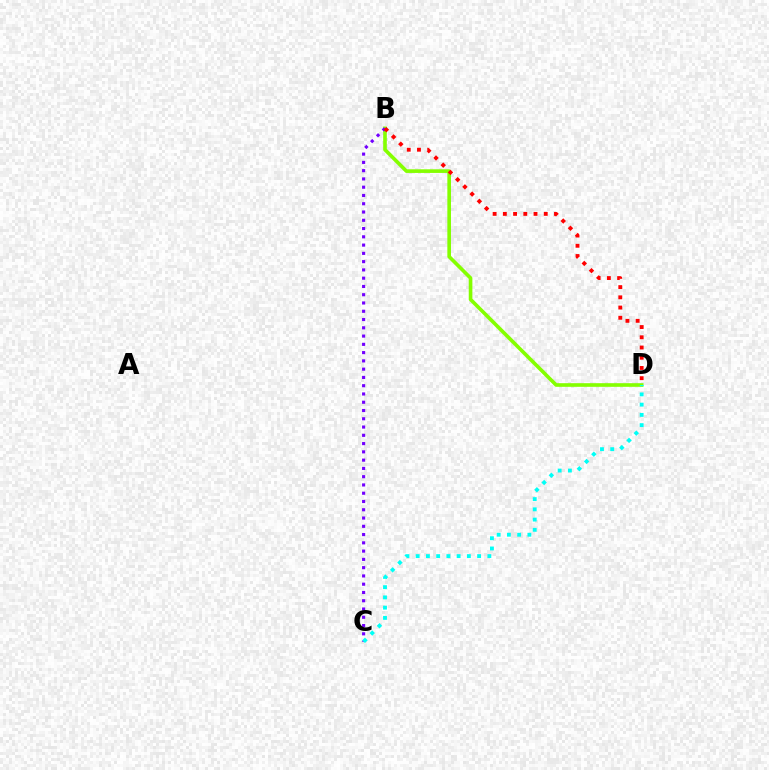{('B', 'D'): [{'color': '#84ff00', 'line_style': 'solid', 'thickness': 2.62}, {'color': '#ff0000', 'line_style': 'dotted', 'thickness': 2.78}], ('B', 'C'): [{'color': '#7200ff', 'line_style': 'dotted', 'thickness': 2.25}], ('C', 'D'): [{'color': '#00fff6', 'line_style': 'dotted', 'thickness': 2.78}]}